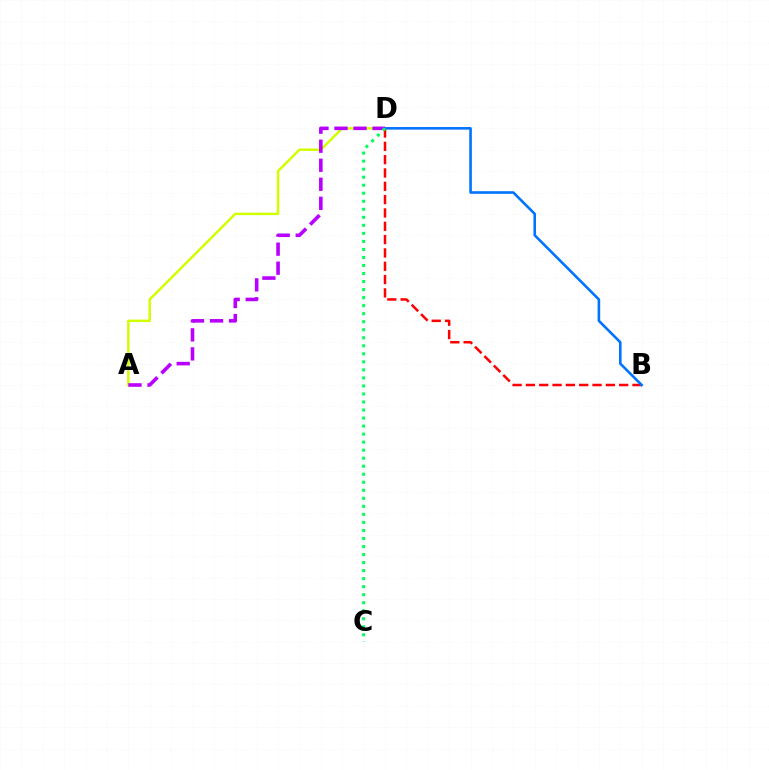{('A', 'D'): [{'color': '#d1ff00', 'line_style': 'solid', 'thickness': 1.79}, {'color': '#b900ff', 'line_style': 'dashed', 'thickness': 2.58}], ('B', 'D'): [{'color': '#ff0000', 'line_style': 'dashed', 'thickness': 1.81}, {'color': '#0074ff', 'line_style': 'solid', 'thickness': 1.88}], ('C', 'D'): [{'color': '#00ff5c', 'line_style': 'dotted', 'thickness': 2.18}]}